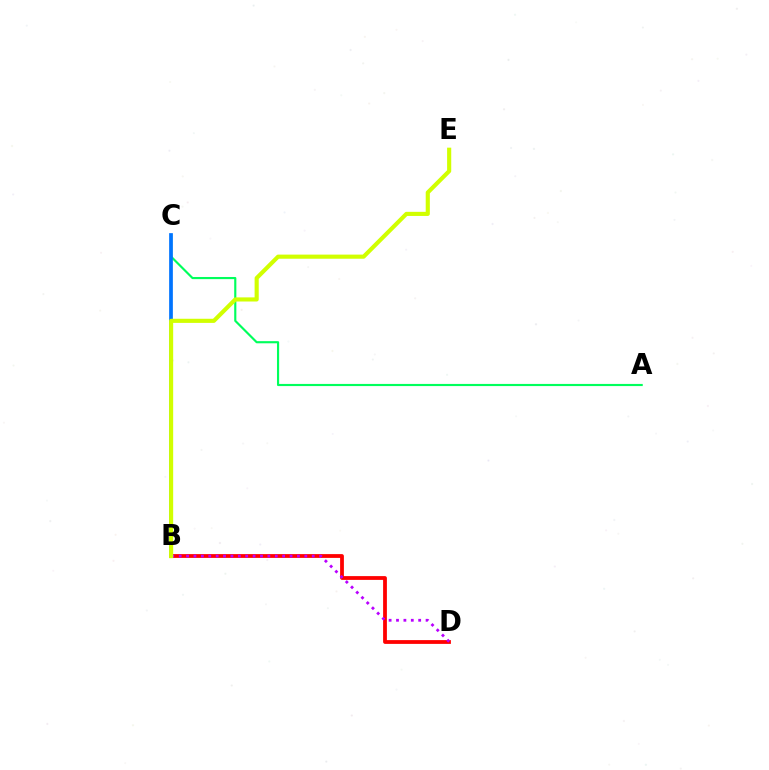{('A', 'C'): [{'color': '#00ff5c', 'line_style': 'solid', 'thickness': 1.55}], ('B', 'C'): [{'color': '#0074ff', 'line_style': 'solid', 'thickness': 2.68}], ('B', 'D'): [{'color': '#ff0000', 'line_style': 'solid', 'thickness': 2.72}, {'color': '#b900ff', 'line_style': 'dotted', 'thickness': 2.01}], ('B', 'E'): [{'color': '#d1ff00', 'line_style': 'solid', 'thickness': 2.97}]}